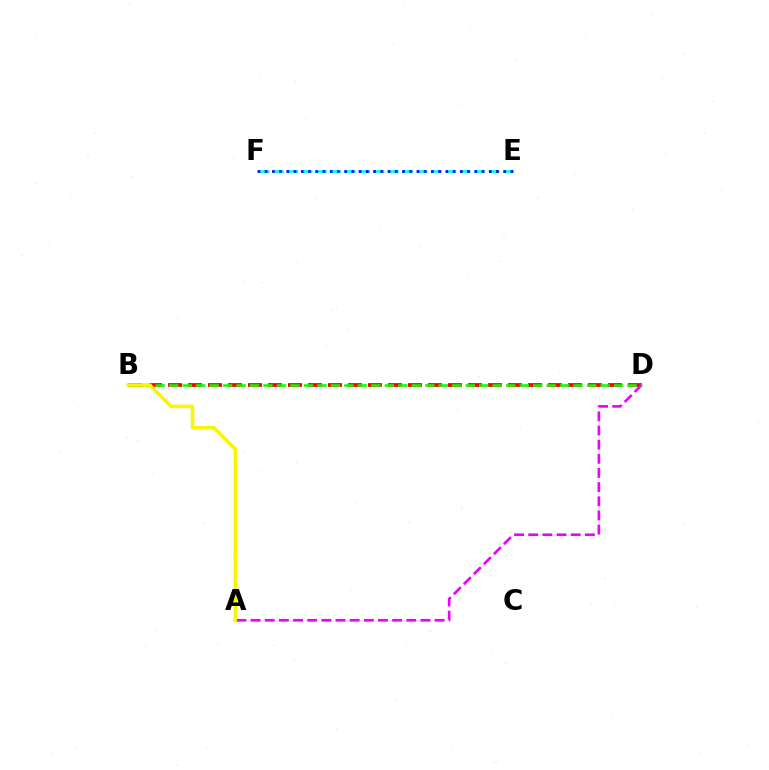{('E', 'F'): [{'color': '#00fff6', 'line_style': 'dashed', 'thickness': 1.95}, {'color': '#0010ff', 'line_style': 'dotted', 'thickness': 1.96}], ('B', 'D'): [{'color': '#ff0000', 'line_style': 'dashed', 'thickness': 2.72}, {'color': '#08ff00', 'line_style': 'dashed', 'thickness': 1.83}], ('A', 'D'): [{'color': '#ee00ff', 'line_style': 'dashed', 'thickness': 1.92}], ('A', 'B'): [{'color': '#fcf500', 'line_style': 'solid', 'thickness': 2.53}]}